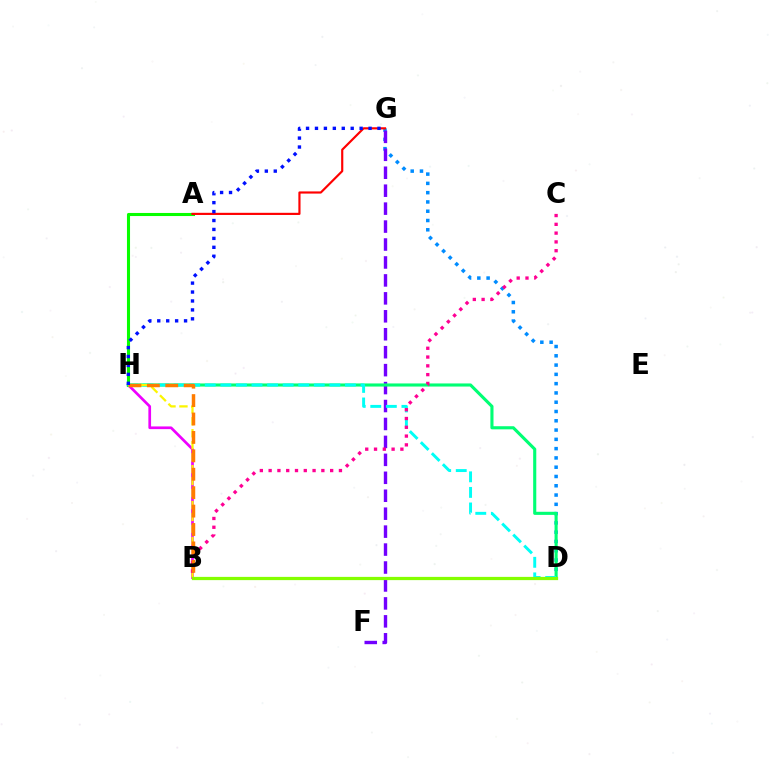{('A', 'H'): [{'color': '#08ff00', 'line_style': 'solid', 'thickness': 2.22}], ('D', 'G'): [{'color': '#008cff', 'line_style': 'dotted', 'thickness': 2.52}], ('F', 'G'): [{'color': '#7200ff', 'line_style': 'dashed', 'thickness': 2.44}], ('B', 'H'): [{'color': '#ee00ff', 'line_style': 'solid', 'thickness': 1.94}, {'color': '#fcf500', 'line_style': 'dashed', 'thickness': 1.63}, {'color': '#ff7c00', 'line_style': 'dashed', 'thickness': 2.5}], ('D', 'H'): [{'color': '#00ff74', 'line_style': 'solid', 'thickness': 2.24}, {'color': '#00fff6', 'line_style': 'dashed', 'thickness': 2.12}], ('A', 'G'): [{'color': '#ff0000', 'line_style': 'solid', 'thickness': 1.56}], ('B', 'D'): [{'color': '#84ff00', 'line_style': 'solid', 'thickness': 2.33}], ('B', 'C'): [{'color': '#ff0094', 'line_style': 'dotted', 'thickness': 2.39}], ('G', 'H'): [{'color': '#0010ff', 'line_style': 'dotted', 'thickness': 2.43}]}